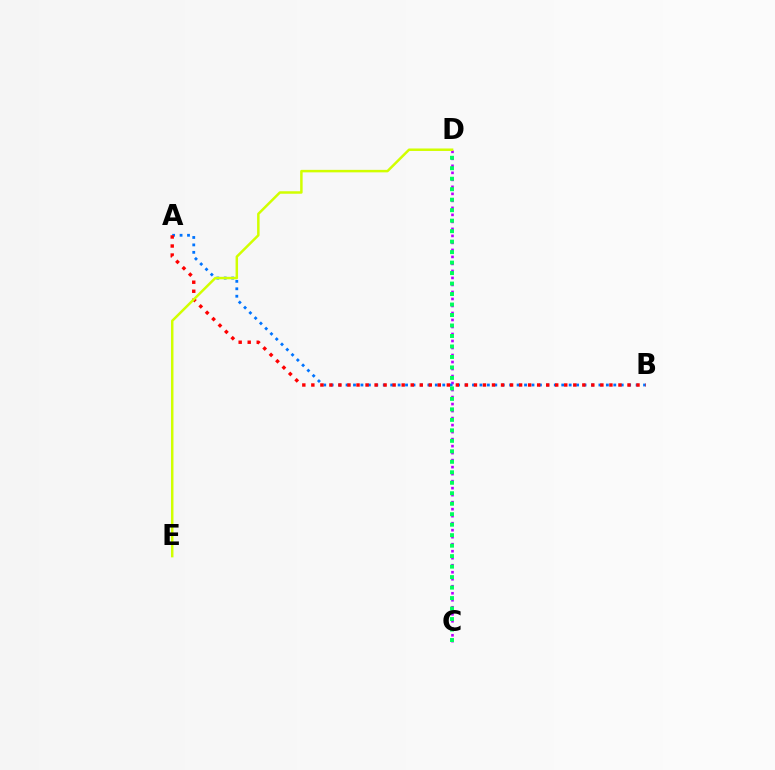{('C', 'D'): [{'color': '#b900ff', 'line_style': 'dotted', 'thickness': 1.9}, {'color': '#00ff5c', 'line_style': 'dotted', 'thickness': 2.85}], ('A', 'B'): [{'color': '#0074ff', 'line_style': 'dotted', 'thickness': 2.02}, {'color': '#ff0000', 'line_style': 'dotted', 'thickness': 2.45}], ('D', 'E'): [{'color': '#d1ff00', 'line_style': 'solid', 'thickness': 1.79}]}